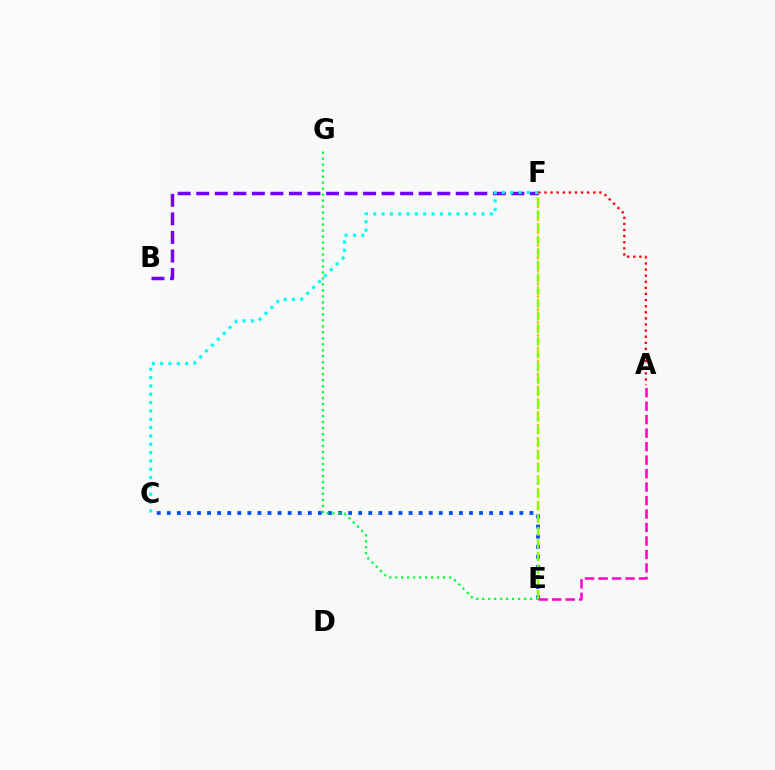{('E', 'F'): [{'color': '#ffbd00', 'line_style': 'dotted', 'thickness': 1.74}, {'color': '#84ff00', 'line_style': 'dashed', 'thickness': 1.72}], ('C', 'E'): [{'color': '#004bff', 'line_style': 'dotted', 'thickness': 2.74}], ('E', 'G'): [{'color': '#00ff39', 'line_style': 'dotted', 'thickness': 1.63}], ('B', 'F'): [{'color': '#7200ff', 'line_style': 'dashed', 'thickness': 2.52}], ('C', 'F'): [{'color': '#00fff6', 'line_style': 'dotted', 'thickness': 2.26}], ('A', 'F'): [{'color': '#ff0000', 'line_style': 'dotted', 'thickness': 1.66}], ('A', 'E'): [{'color': '#ff00cf', 'line_style': 'dashed', 'thickness': 1.83}]}